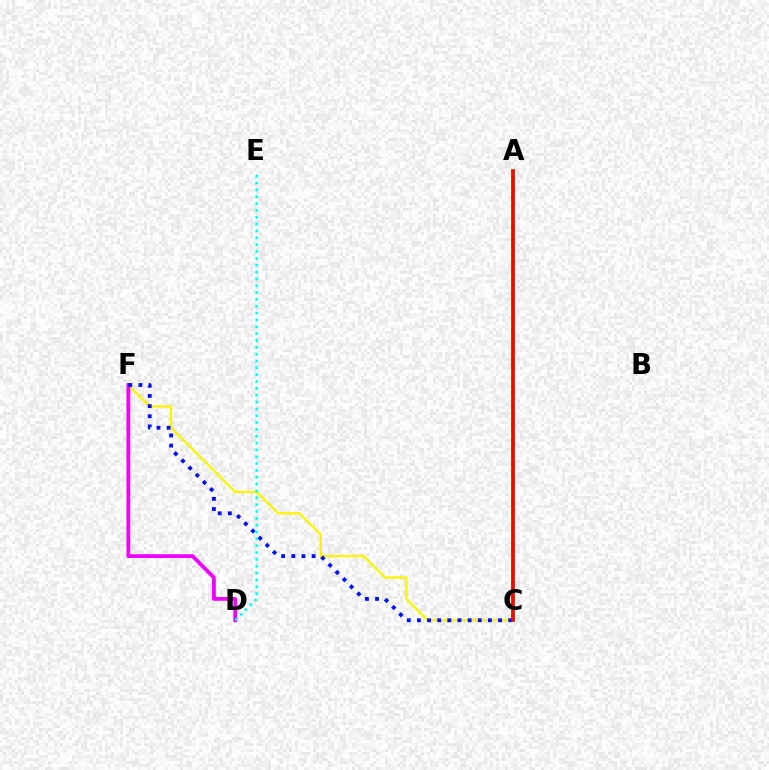{('C', 'F'): [{'color': '#fcf500', 'line_style': 'solid', 'thickness': 1.66}, {'color': '#0010ff', 'line_style': 'dotted', 'thickness': 2.76}], ('D', 'F'): [{'color': '#ee00ff', 'line_style': 'solid', 'thickness': 2.72}], ('A', 'C'): [{'color': '#08ff00', 'line_style': 'solid', 'thickness': 2.7}, {'color': '#ff0000', 'line_style': 'solid', 'thickness': 2.58}], ('D', 'E'): [{'color': '#00fff6', 'line_style': 'dotted', 'thickness': 1.86}]}